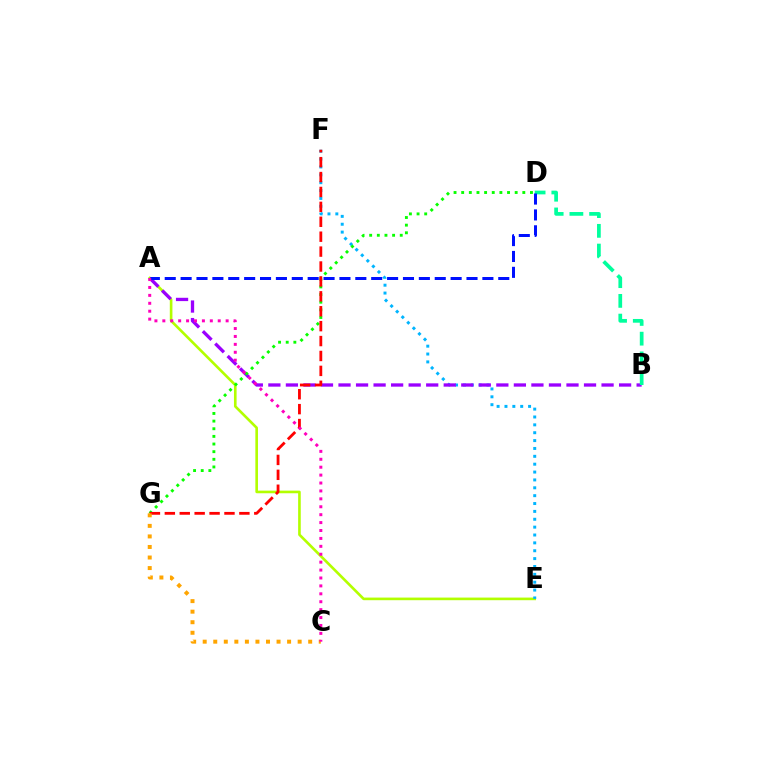{('A', 'E'): [{'color': '#b3ff00', 'line_style': 'solid', 'thickness': 1.89}], ('E', 'F'): [{'color': '#00b5ff', 'line_style': 'dotted', 'thickness': 2.14}], ('A', 'B'): [{'color': '#9b00ff', 'line_style': 'dashed', 'thickness': 2.38}], ('D', 'G'): [{'color': '#08ff00', 'line_style': 'dotted', 'thickness': 2.08}], ('F', 'G'): [{'color': '#ff0000', 'line_style': 'dashed', 'thickness': 2.03}], ('B', 'D'): [{'color': '#00ff9d', 'line_style': 'dashed', 'thickness': 2.68}], ('C', 'G'): [{'color': '#ffa500', 'line_style': 'dotted', 'thickness': 2.87}], ('A', 'D'): [{'color': '#0010ff', 'line_style': 'dashed', 'thickness': 2.16}], ('A', 'C'): [{'color': '#ff00bd', 'line_style': 'dotted', 'thickness': 2.15}]}